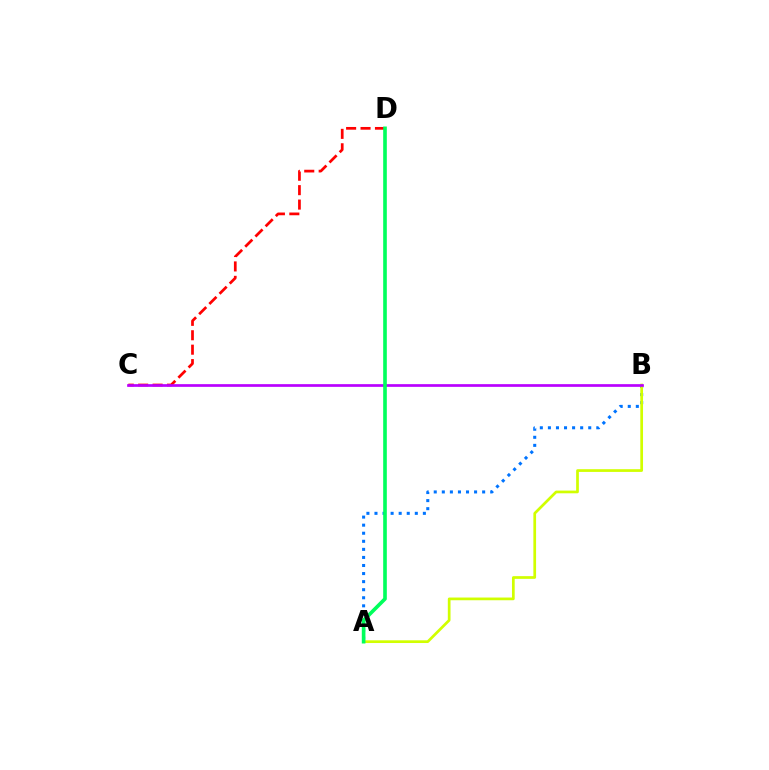{('C', 'D'): [{'color': '#ff0000', 'line_style': 'dashed', 'thickness': 1.96}], ('A', 'B'): [{'color': '#0074ff', 'line_style': 'dotted', 'thickness': 2.19}, {'color': '#d1ff00', 'line_style': 'solid', 'thickness': 1.95}], ('B', 'C'): [{'color': '#b900ff', 'line_style': 'solid', 'thickness': 1.95}], ('A', 'D'): [{'color': '#00ff5c', 'line_style': 'solid', 'thickness': 2.62}]}